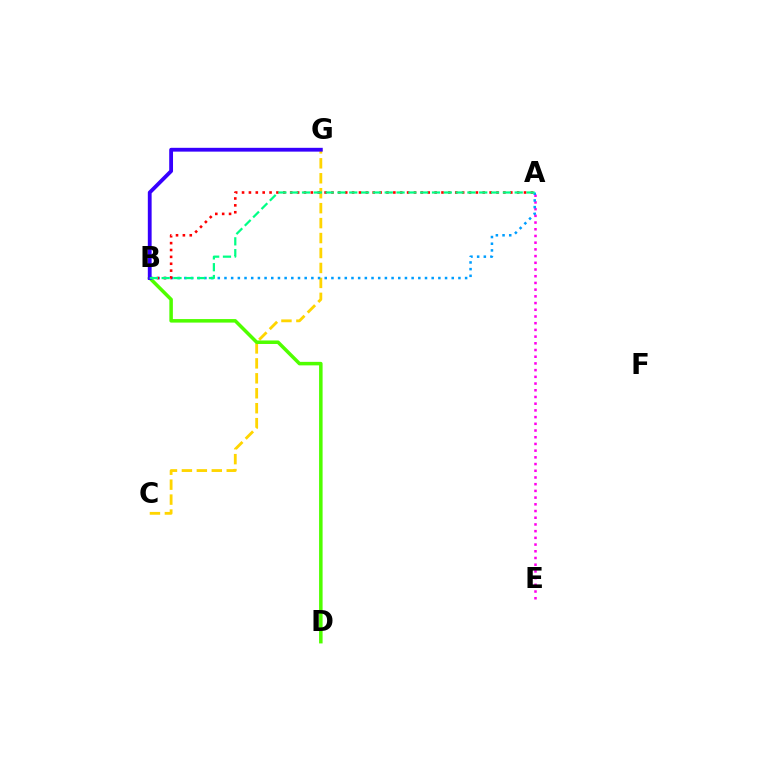{('C', 'G'): [{'color': '#ffd500', 'line_style': 'dashed', 'thickness': 2.03}], ('B', 'D'): [{'color': '#4fff00', 'line_style': 'solid', 'thickness': 2.53}], ('A', 'E'): [{'color': '#ff00ed', 'line_style': 'dotted', 'thickness': 1.82}], ('A', 'B'): [{'color': '#009eff', 'line_style': 'dotted', 'thickness': 1.82}, {'color': '#ff0000', 'line_style': 'dotted', 'thickness': 1.87}, {'color': '#00ff86', 'line_style': 'dashed', 'thickness': 1.61}], ('B', 'G'): [{'color': '#3700ff', 'line_style': 'solid', 'thickness': 2.75}]}